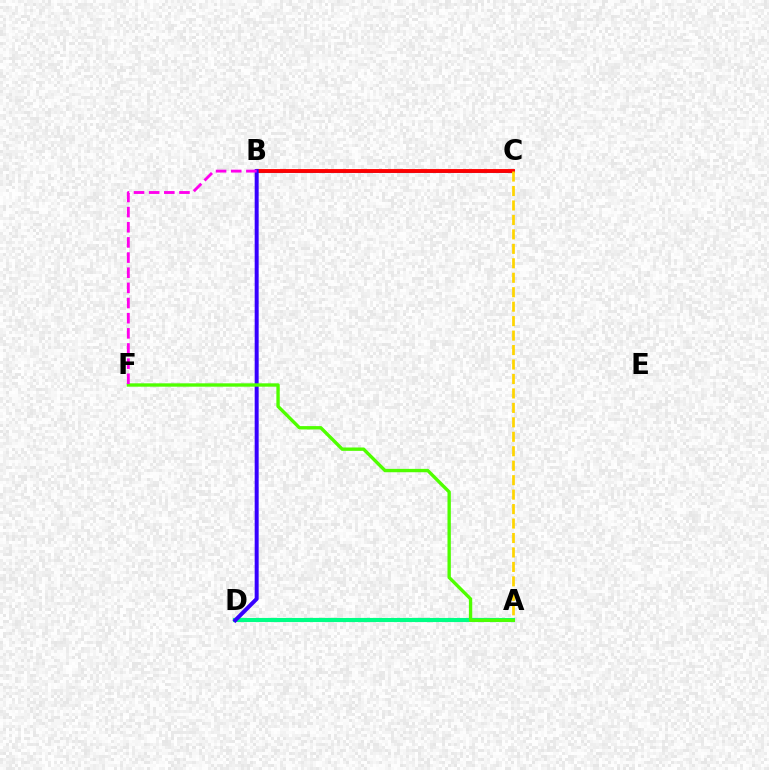{('B', 'C'): [{'color': '#009eff', 'line_style': 'solid', 'thickness': 2.19}, {'color': '#ff0000', 'line_style': 'solid', 'thickness': 2.79}], ('A', 'D'): [{'color': '#00ff86', 'line_style': 'solid', 'thickness': 2.96}], ('B', 'D'): [{'color': '#3700ff', 'line_style': 'solid', 'thickness': 2.87}], ('A', 'C'): [{'color': '#ffd500', 'line_style': 'dashed', 'thickness': 1.96}], ('A', 'F'): [{'color': '#4fff00', 'line_style': 'solid', 'thickness': 2.42}], ('B', 'F'): [{'color': '#ff00ed', 'line_style': 'dashed', 'thickness': 2.06}]}